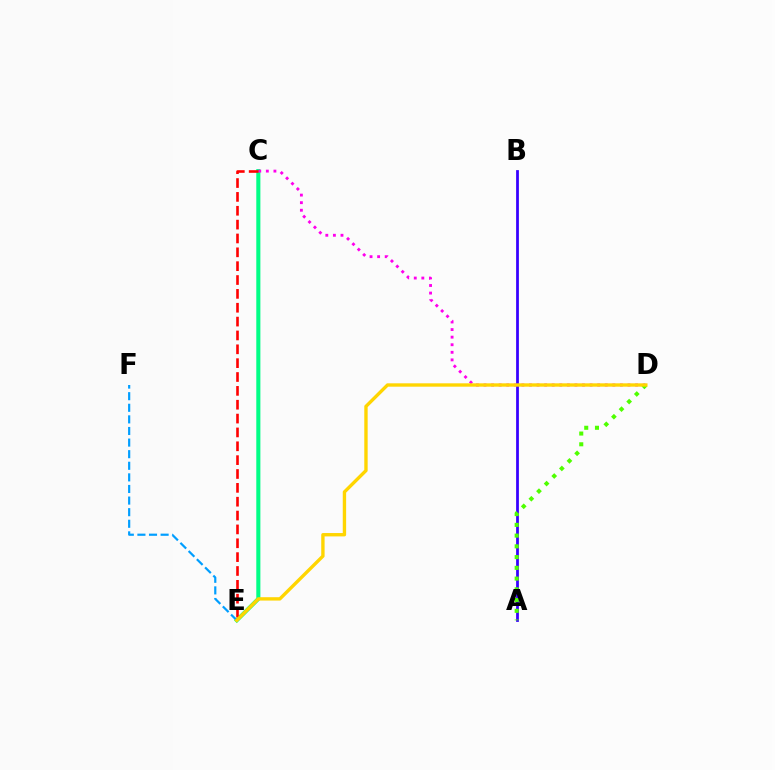{('C', 'E'): [{'color': '#00ff86', 'line_style': 'solid', 'thickness': 2.94}, {'color': '#ff0000', 'line_style': 'dashed', 'thickness': 1.88}], ('C', 'D'): [{'color': '#ff00ed', 'line_style': 'dotted', 'thickness': 2.06}], ('A', 'B'): [{'color': '#3700ff', 'line_style': 'solid', 'thickness': 1.99}], ('A', 'D'): [{'color': '#4fff00', 'line_style': 'dotted', 'thickness': 2.92}], ('E', 'F'): [{'color': '#009eff', 'line_style': 'dashed', 'thickness': 1.58}], ('D', 'E'): [{'color': '#ffd500', 'line_style': 'solid', 'thickness': 2.42}]}